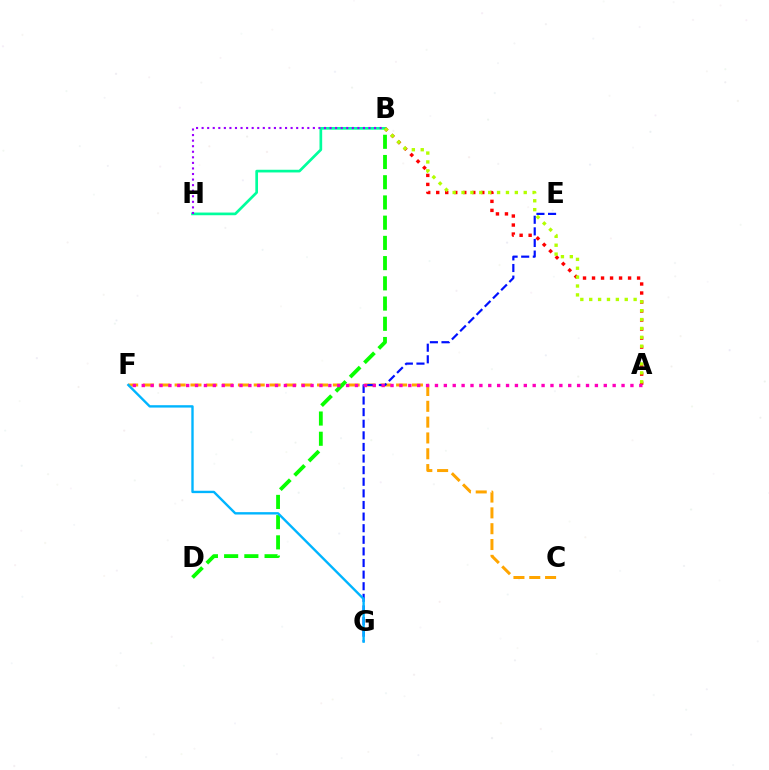{('C', 'F'): [{'color': '#ffa500', 'line_style': 'dashed', 'thickness': 2.15}], ('E', 'G'): [{'color': '#0010ff', 'line_style': 'dashed', 'thickness': 1.58}], ('B', 'D'): [{'color': '#08ff00', 'line_style': 'dashed', 'thickness': 2.75}], ('B', 'H'): [{'color': '#00ff9d', 'line_style': 'solid', 'thickness': 1.93}, {'color': '#9b00ff', 'line_style': 'dotted', 'thickness': 1.51}], ('F', 'G'): [{'color': '#00b5ff', 'line_style': 'solid', 'thickness': 1.71}], ('A', 'B'): [{'color': '#ff0000', 'line_style': 'dotted', 'thickness': 2.45}, {'color': '#b3ff00', 'line_style': 'dotted', 'thickness': 2.41}], ('A', 'F'): [{'color': '#ff00bd', 'line_style': 'dotted', 'thickness': 2.41}]}